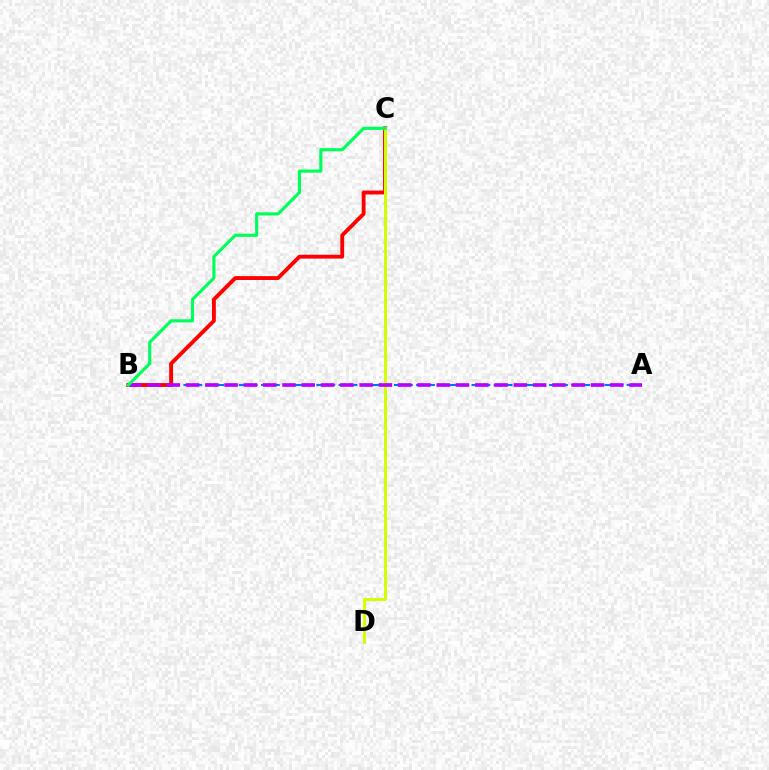{('A', 'B'): [{'color': '#0074ff', 'line_style': 'dashed', 'thickness': 1.51}, {'color': '#b900ff', 'line_style': 'dashed', 'thickness': 2.62}], ('B', 'C'): [{'color': '#ff0000', 'line_style': 'solid', 'thickness': 2.78}, {'color': '#00ff5c', 'line_style': 'solid', 'thickness': 2.26}], ('C', 'D'): [{'color': '#d1ff00', 'line_style': 'solid', 'thickness': 2.12}]}